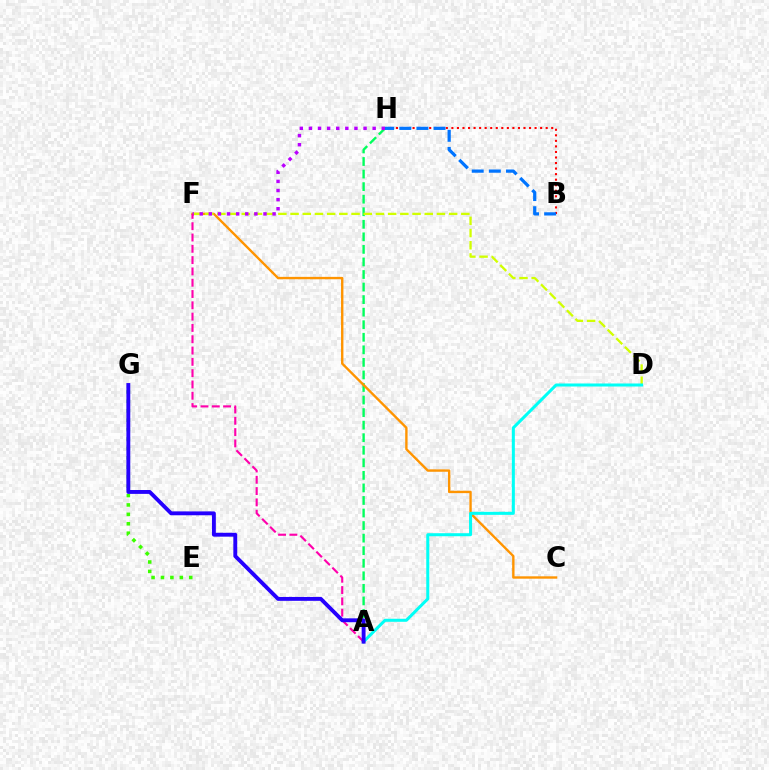{('A', 'H'): [{'color': '#00ff5c', 'line_style': 'dashed', 'thickness': 1.71}], ('C', 'F'): [{'color': '#ff9400', 'line_style': 'solid', 'thickness': 1.71}], ('E', 'G'): [{'color': '#3dff00', 'line_style': 'dotted', 'thickness': 2.56}], ('B', 'H'): [{'color': '#ff0000', 'line_style': 'dotted', 'thickness': 1.51}, {'color': '#0074ff', 'line_style': 'dashed', 'thickness': 2.32}], ('D', 'F'): [{'color': '#d1ff00', 'line_style': 'dashed', 'thickness': 1.66}], ('A', 'D'): [{'color': '#00fff6', 'line_style': 'solid', 'thickness': 2.18}], ('F', 'H'): [{'color': '#b900ff', 'line_style': 'dotted', 'thickness': 2.48}], ('A', 'F'): [{'color': '#ff00ac', 'line_style': 'dashed', 'thickness': 1.54}], ('A', 'G'): [{'color': '#2500ff', 'line_style': 'solid', 'thickness': 2.79}]}